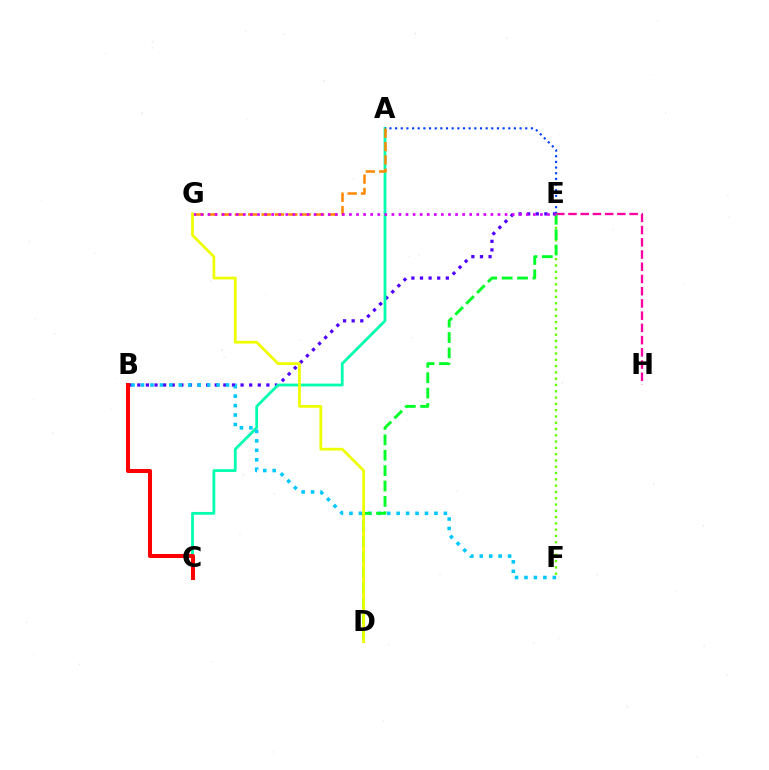{('B', 'E'): [{'color': '#4f00ff', 'line_style': 'dotted', 'thickness': 2.34}], ('A', 'C'): [{'color': '#00ffaf', 'line_style': 'solid', 'thickness': 2.0}], ('A', 'E'): [{'color': '#003fff', 'line_style': 'dotted', 'thickness': 1.54}], ('E', 'F'): [{'color': '#66ff00', 'line_style': 'dotted', 'thickness': 1.71}], ('A', 'G'): [{'color': '#ff8800', 'line_style': 'dashed', 'thickness': 1.82}], ('B', 'F'): [{'color': '#00c7ff', 'line_style': 'dotted', 'thickness': 2.57}], ('E', 'H'): [{'color': '#ff00a0', 'line_style': 'dashed', 'thickness': 1.66}], ('D', 'E'): [{'color': '#00ff27', 'line_style': 'dashed', 'thickness': 2.09}], ('B', 'C'): [{'color': '#ff0000', 'line_style': 'solid', 'thickness': 2.9}], ('E', 'G'): [{'color': '#d600ff', 'line_style': 'dotted', 'thickness': 1.92}], ('D', 'G'): [{'color': '#eeff00', 'line_style': 'solid', 'thickness': 1.97}]}